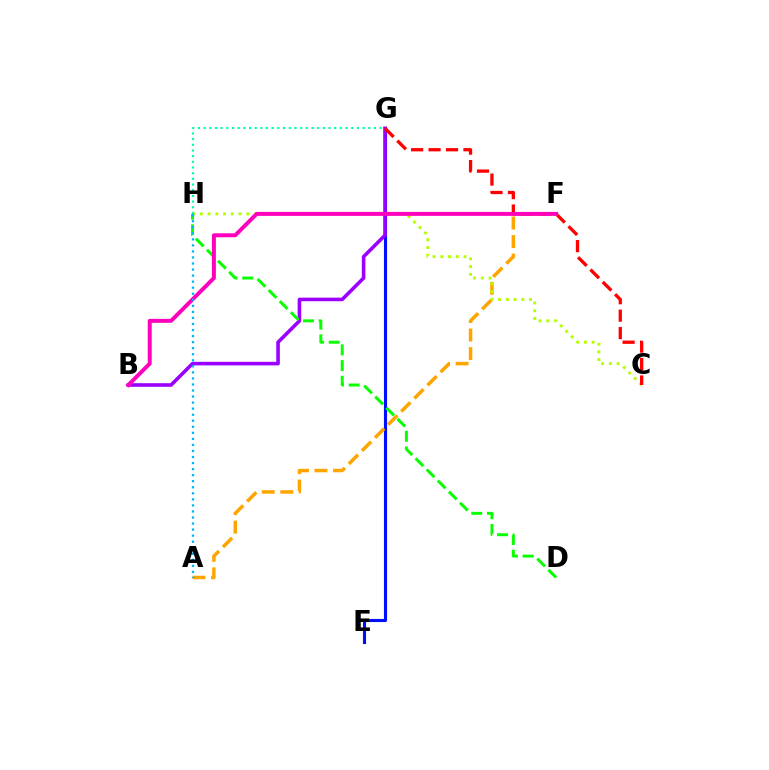{('E', 'G'): [{'color': '#0010ff', 'line_style': 'solid', 'thickness': 2.23}], ('A', 'F'): [{'color': '#ffa500', 'line_style': 'dashed', 'thickness': 2.52}], ('B', 'G'): [{'color': '#9b00ff', 'line_style': 'solid', 'thickness': 2.59}], ('D', 'H'): [{'color': '#08ff00', 'line_style': 'dashed', 'thickness': 2.13}], ('C', 'H'): [{'color': '#b3ff00', 'line_style': 'dotted', 'thickness': 2.1}], ('G', 'H'): [{'color': '#00ff9d', 'line_style': 'dotted', 'thickness': 1.54}], ('C', 'G'): [{'color': '#ff0000', 'line_style': 'dashed', 'thickness': 2.37}], ('B', 'F'): [{'color': '#ff00bd', 'line_style': 'solid', 'thickness': 2.85}], ('A', 'H'): [{'color': '#00b5ff', 'line_style': 'dotted', 'thickness': 1.64}]}